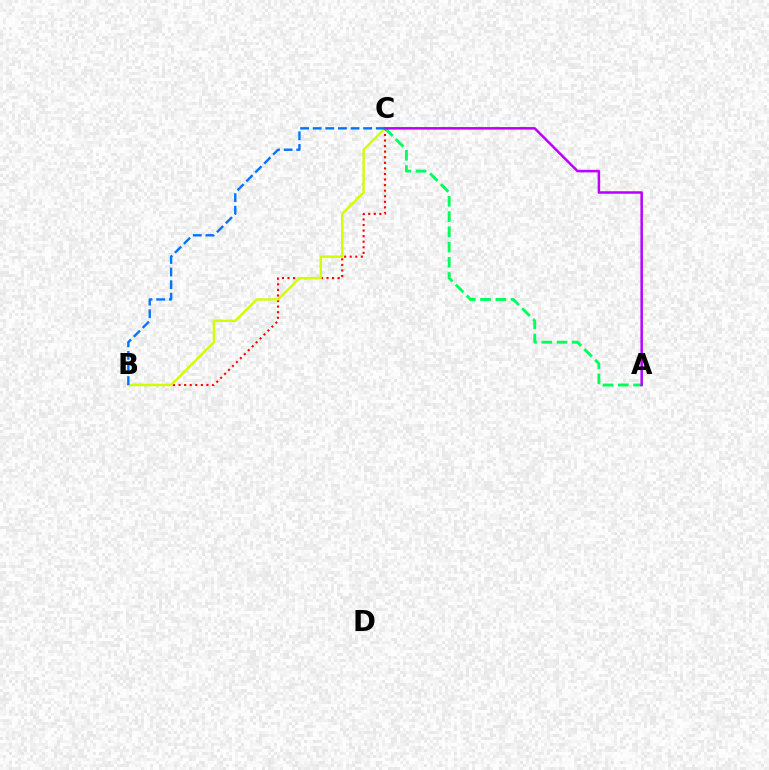{('A', 'C'): [{'color': '#00ff5c', 'line_style': 'dashed', 'thickness': 2.07}, {'color': '#b900ff', 'line_style': 'solid', 'thickness': 1.81}], ('B', 'C'): [{'color': '#ff0000', 'line_style': 'dotted', 'thickness': 1.51}, {'color': '#d1ff00', 'line_style': 'solid', 'thickness': 1.71}, {'color': '#0074ff', 'line_style': 'dashed', 'thickness': 1.71}]}